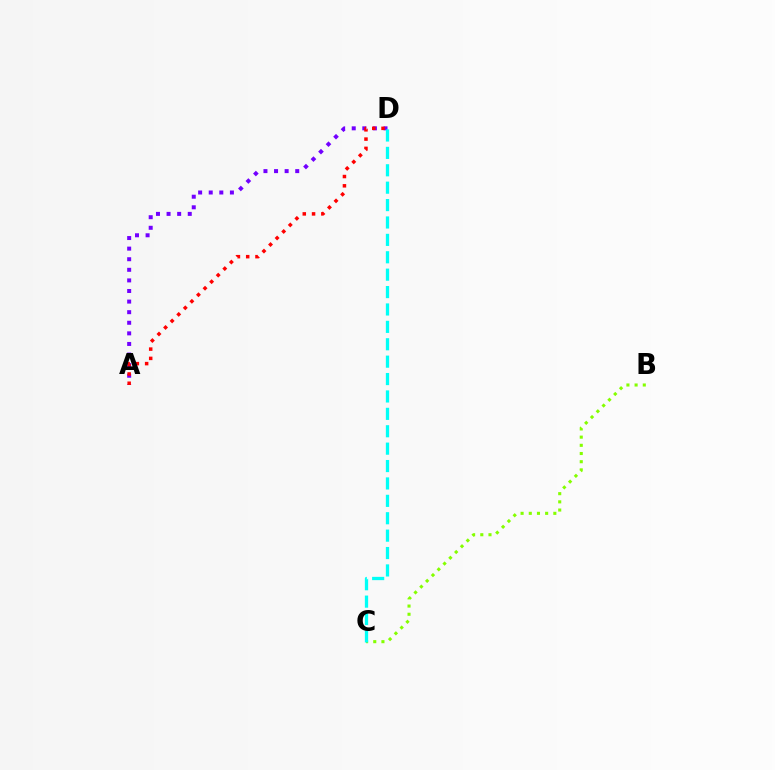{('A', 'D'): [{'color': '#7200ff', 'line_style': 'dotted', 'thickness': 2.88}, {'color': '#ff0000', 'line_style': 'dotted', 'thickness': 2.52}], ('B', 'C'): [{'color': '#84ff00', 'line_style': 'dotted', 'thickness': 2.22}], ('C', 'D'): [{'color': '#00fff6', 'line_style': 'dashed', 'thickness': 2.36}]}